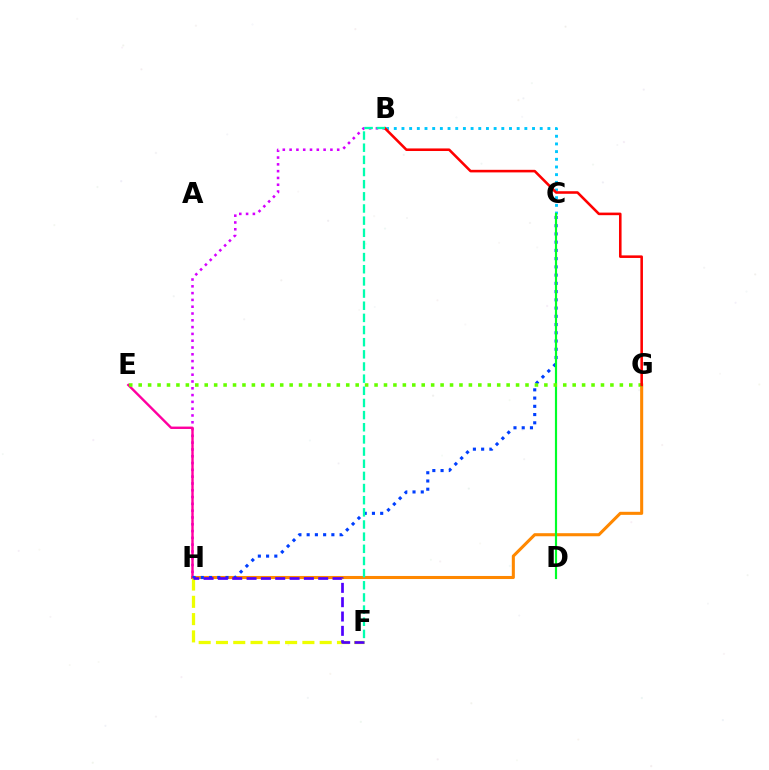{('B', 'C'): [{'color': '#00c7ff', 'line_style': 'dotted', 'thickness': 2.09}], ('B', 'H'): [{'color': '#d600ff', 'line_style': 'dotted', 'thickness': 1.85}], ('G', 'H'): [{'color': '#ff8800', 'line_style': 'solid', 'thickness': 2.21}], ('E', 'H'): [{'color': '#ff00a0', 'line_style': 'solid', 'thickness': 1.73}], ('C', 'H'): [{'color': '#003fff', 'line_style': 'dotted', 'thickness': 2.24}], ('C', 'D'): [{'color': '#00ff27', 'line_style': 'solid', 'thickness': 1.56}], ('F', 'H'): [{'color': '#eeff00', 'line_style': 'dashed', 'thickness': 2.35}, {'color': '#4f00ff', 'line_style': 'dashed', 'thickness': 1.95}], ('E', 'G'): [{'color': '#66ff00', 'line_style': 'dotted', 'thickness': 2.56}], ('B', 'G'): [{'color': '#ff0000', 'line_style': 'solid', 'thickness': 1.85}], ('B', 'F'): [{'color': '#00ffaf', 'line_style': 'dashed', 'thickness': 1.65}]}